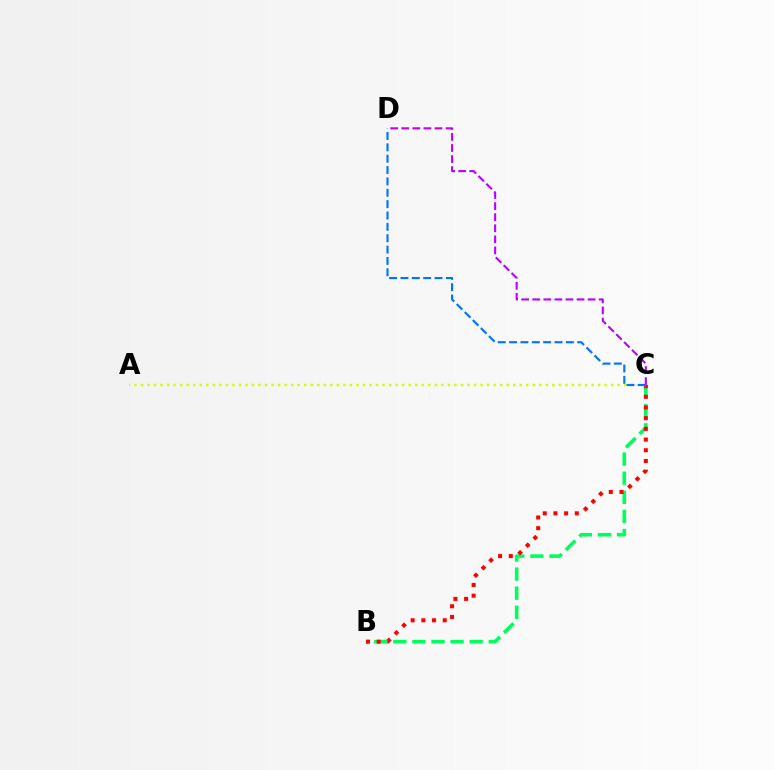{('B', 'C'): [{'color': '#00ff5c', 'line_style': 'dashed', 'thickness': 2.59}, {'color': '#ff0000', 'line_style': 'dotted', 'thickness': 2.91}], ('A', 'C'): [{'color': '#d1ff00', 'line_style': 'dotted', 'thickness': 1.77}], ('C', 'D'): [{'color': '#0074ff', 'line_style': 'dashed', 'thickness': 1.54}, {'color': '#b900ff', 'line_style': 'dashed', 'thickness': 1.5}]}